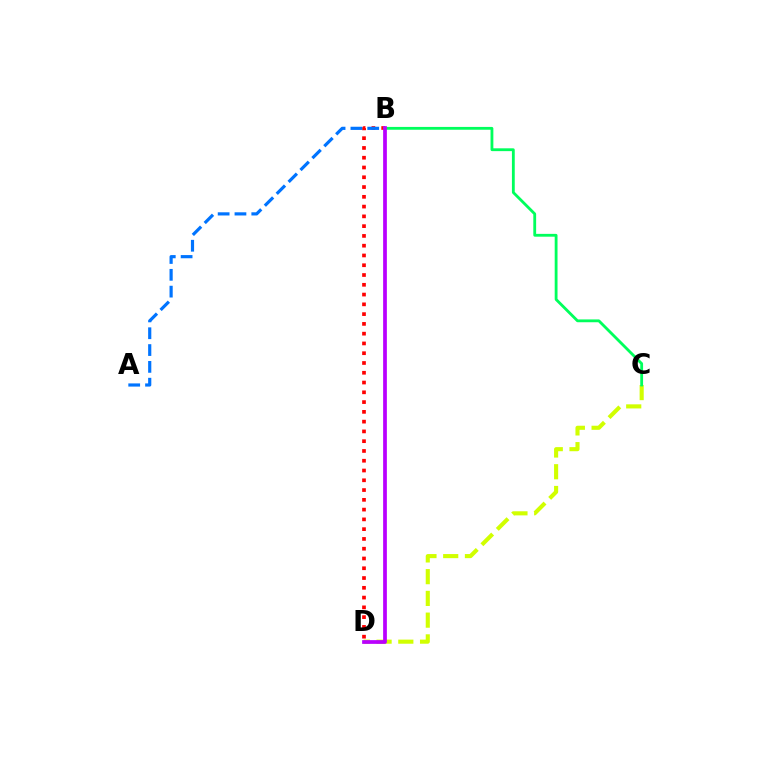{('B', 'D'): [{'color': '#ff0000', 'line_style': 'dotted', 'thickness': 2.66}, {'color': '#b900ff', 'line_style': 'solid', 'thickness': 2.69}], ('C', 'D'): [{'color': '#d1ff00', 'line_style': 'dashed', 'thickness': 2.95}], ('B', 'C'): [{'color': '#00ff5c', 'line_style': 'solid', 'thickness': 2.03}], ('A', 'B'): [{'color': '#0074ff', 'line_style': 'dashed', 'thickness': 2.28}]}